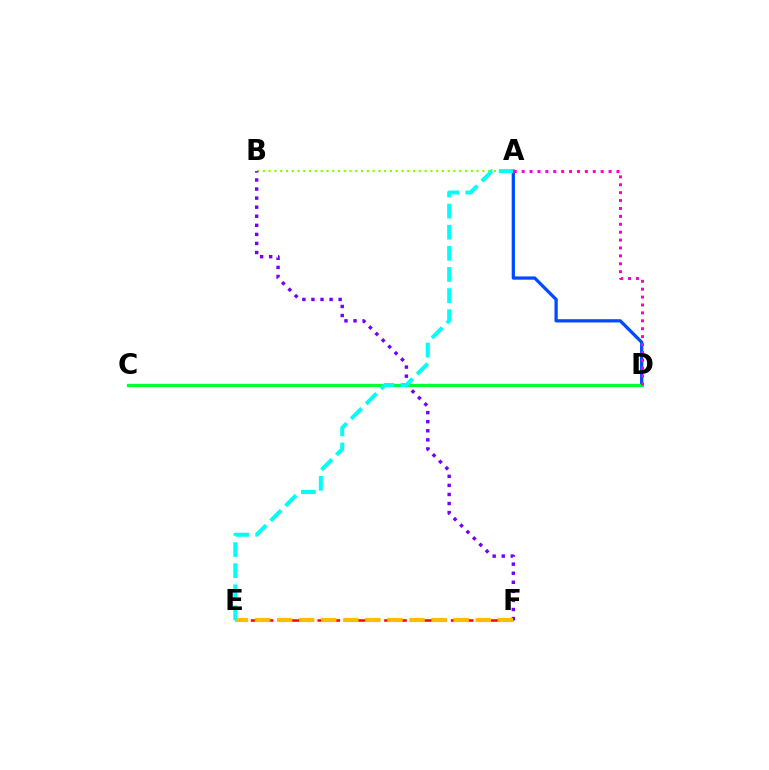{('A', 'B'): [{'color': '#84ff00', 'line_style': 'dotted', 'thickness': 1.57}], ('B', 'F'): [{'color': '#7200ff', 'line_style': 'dotted', 'thickness': 2.46}], ('E', 'F'): [{'color': '#ff0000', 'line_style': 'dashed', 'thickness': 1.81}, {'color': '#ffbd00', 'line_style': 'dashed', 'thickness': 3.0}], ('A', 'D'): [{'color': '#004bff', 'line_style': 'solid', 'thickness': 2.35}, {'color': '#ff00cf', 'line_style': 'dotted', 'thickness': 2.15}], ('C', 'D'): [{'color': '#00ff39', 'line_style': 'solid', 'thickness': 2.35}], ('A', 'E'): [{'color': '#00fff6', 'line_style': 'dashed', 'thickness': 2.87}]}